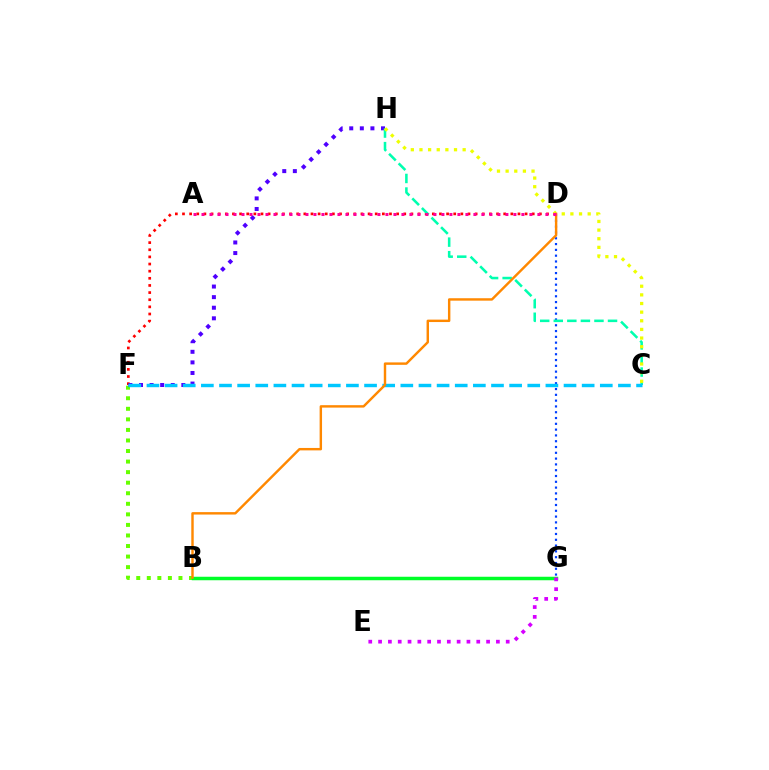{('B', 'F'): [{'color': '#66ff00', 'line_style': 'dotted', 'thickness': 2.87}], ('D', 'G'): [{'color': '#003fff', 'line_style': 'dotted', 'thickness': 1.58}], ('D', 'F'): [{'color': '#ff0000', 'line_style': 'dotted', 'thickness': 1.94}], ('F', 'H'): [{'color': '#4f00ff', 'line_style': 'dotted', 'thickness': 2.88}], ('B', 'G'): [{'color': '#00ff27', 'line_style': 'solid', 'thickness': 2.51}], ('C', 'H'): [{'color': '#00ffaf', 'line_style': 'dashed', 'thickness': 1.84}, {'color': '#eeff00', 'line_style': 'dotted', 'thickness': 2.35}], ('C', 'F'): [{'color': '#00c7ff', 'line_style': 'dashed', 'thickness': 2.46}], ('B', 'D'): [{'color': '#ff8800', 'line_style': 'solid', 'thickness': 1.75}], ('E', 'G'): [{'color': '#d600ff', 'line_style': 'dotted', 'thickness': 2.67}], ('A', 'D'): [{'color': '#ff00a0', 'line_style': 'dotted', 'thickness': 2.17}]}